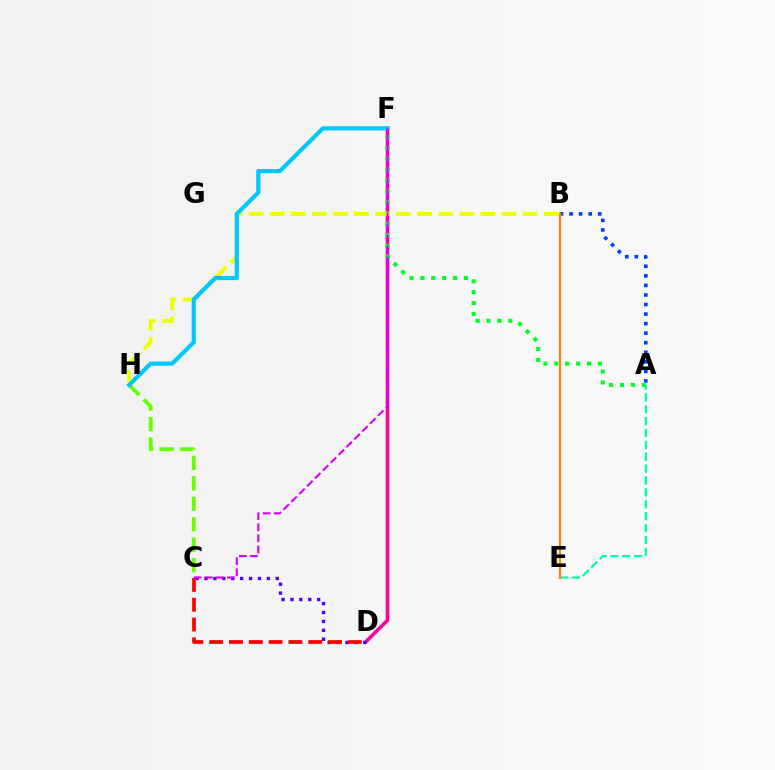{('A', 'E'): [{'color': '#00ffaf', 'line_style': 'dashed', 'thickness': 1.61}], ('D', 'F'): [{'color': '#ff00a0', 'line_style': 'solid', 'thickness': 2.58}], ('A', 'F'): [{'color': '#00ff27', 'line_style': 'dotted', 'thickness': 2.96}], ('C', 'D'): [{'color': '#4f00ff', 'line_style': 'dotted', 'thickness': 2.42}, {'color': '#ff0000', 'line_style': 'dashed', 'thickness': 2.69}], ('C', 'H'): [{'color': '#66ff00', 'line_style': 'dashed', 'thickness': 2.78}], ('B', 'H'): [{'color': '#eeff00', 'line_style': 'dashed', 'thickness': 2.86}], ('F', 'H'): [{'color': '#00c7ff', 'line_style': 'solid', 'thickness': 3.0}], ('A', 'B'): [{'color': '#003fff', 'line_style': 'dotted', 'thickness': 2.59}], ('B', 'E'): [{'color': '#ff8800', 'line_style': 'solid', 'thickness': 1.6}], ('C', 'F'): [{'color': '#d600ff', 'line_style': 'dashed', 'thickness': 1.51}]}